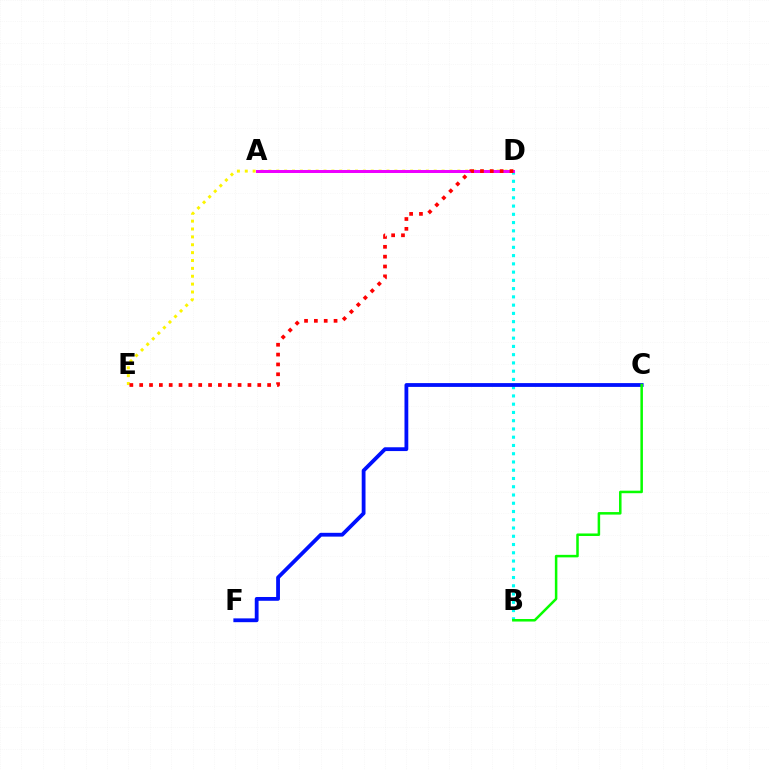{('D', 'E'): [{'color': '#fcf500', 'line_style': 'dotted', 'thickness': 2.14}, {'color': '#ff0000', 'line_style': 'dotted', 'thickness': 2.67}], ('B', 'D'): [{'color': '#00fff6', 'line_style': 'dotted', 'thickness': 2.24}], ('C', 'F'): [{'color': '#0010ff', 'line_style': 'solid', 'thickness': 2.74}], ('A', 'D'): [{'color': '#ee00ff', 'line_style': 'solid', 'thickness': 2.17}], ('B', 'C'): [{'color': '#08ff00', 'line_style': 'solid', 'thickness': 1.82}]}